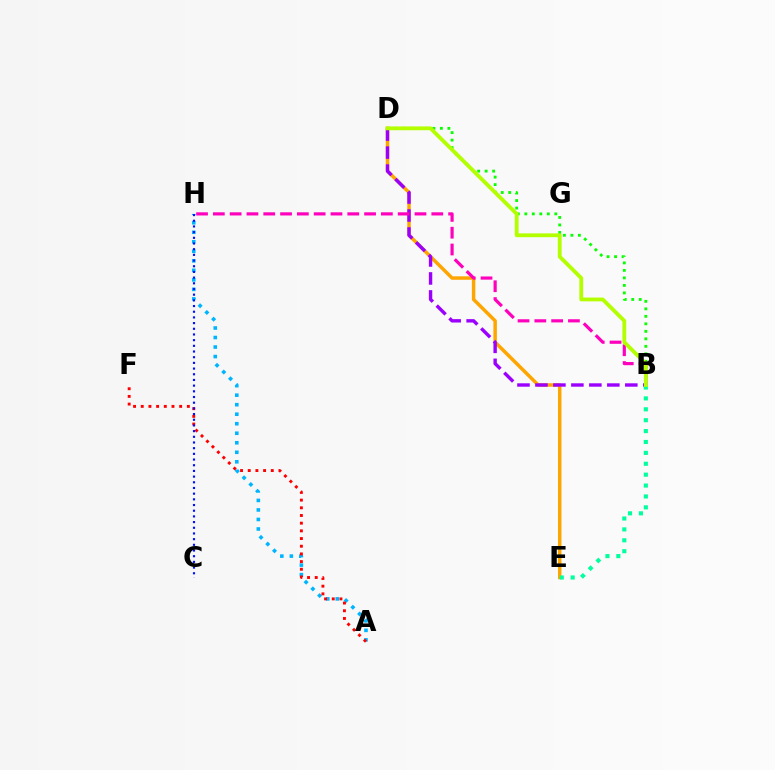{('D', 'E'): [{'color': '#ffa500', 'line_style': 'solid', 'thickness': 2.49}], ('B', 'D'): [{'color': '#9b00ff', 'line_style': 'dashed', 'thickness': 2.44}, {'color': '#08ff00', 'line_style': 'dotted', 'thickness': 2.04}, {'color': '#b3ff00', 'line_style': 'solid', 'thickness': 2.74}], ('A', 'H'): [{'color': '#00b5ff', 'line_style': 'dotted', 'thickness': 2.59}], ('B', 'E'): [{'color': '#00ff9d', 'line_style': 'dotted', 'thickness': 2.96}], ('A', 'F'): [{'color': '#ff0000', 'line_style': 'dotted', 'thickness': 2.09}], ('B', 'H'): [{'color': '#ff00bd', 'line_style': 'dashed', 'thickness': 2.28}], ('C', 'H'): [{'color': '#0010ff', 'line_style': 'dotted', 'thickness': 1.54}]}